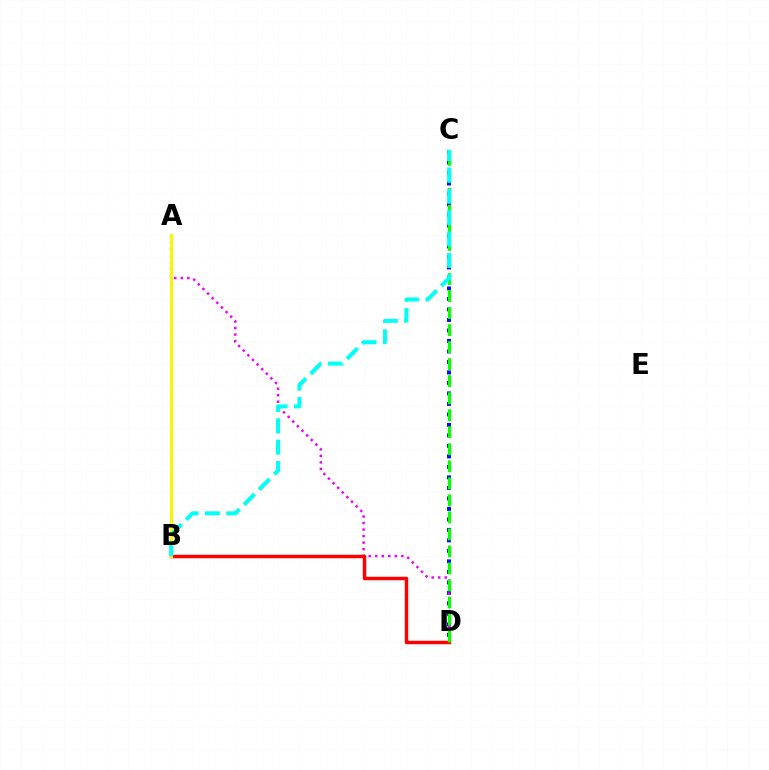{('C', 'D'): [{'color': '#0010ff', 'line_style': 'dotted', 'thickness': 2.85}, {'color': '#08ff00', 'line_style': 'dashed', 'thickness': 2.31}], ('A', 'D'): [{'color': '#ee00ff', 'line_style': 'dotted', 'thickness': 1.77}], ('B', 'D'): [{'color': '#ff0000', 'line_style': 'solid', 'thickness': 2.5}], ('A', 'B'): [{'color': '#fcf500', 'line_style': 'solid', 'thickness': 2.2}], ('B', 'C'): [{'color': '#00fff6', 'line_style': 'dashed', 'thickness': 2.9}]}